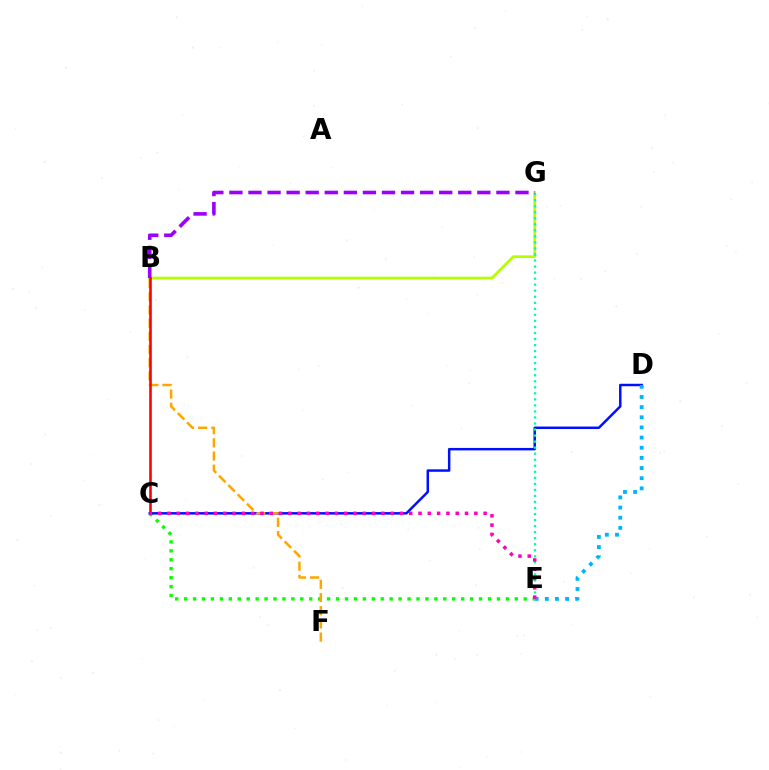{('C', 'E'): [{'color': '#08ff00', 'line_style': 'dotted', 'thickness': 2.43}, {'color': '#ff00bd', 'line_style': 'dotted', 'thickness': 2.53}], ('C', 'D'): [{'color': '#0010ff', 'line_style': 'solid', 'thickness': 1.79}], ('B', 'G'): [{'color': '#b3ff00', 'line_style': 'solid', 'thickness': 1.95}, {'color': '#9b00ff', 'line_style': 'dashed', 'thickness': 2.59}], ('E', 'G'): [{'color': '#00ff9d', 'line_style': 'dotted', 'thickness': 1.64}], ('B', 'F'): [{'color': '#ffa500', 'line_style': 'dashed', 'thickness': 1.79}], ('B', 'C'): [{'color': '#ff0000', 'line_style': 'solid', 'thickness': 1.87}], ('D', 'E'): [{'color': '#00b5ff', 'line_style': 'dotted', 'thickness': 2.76}]}